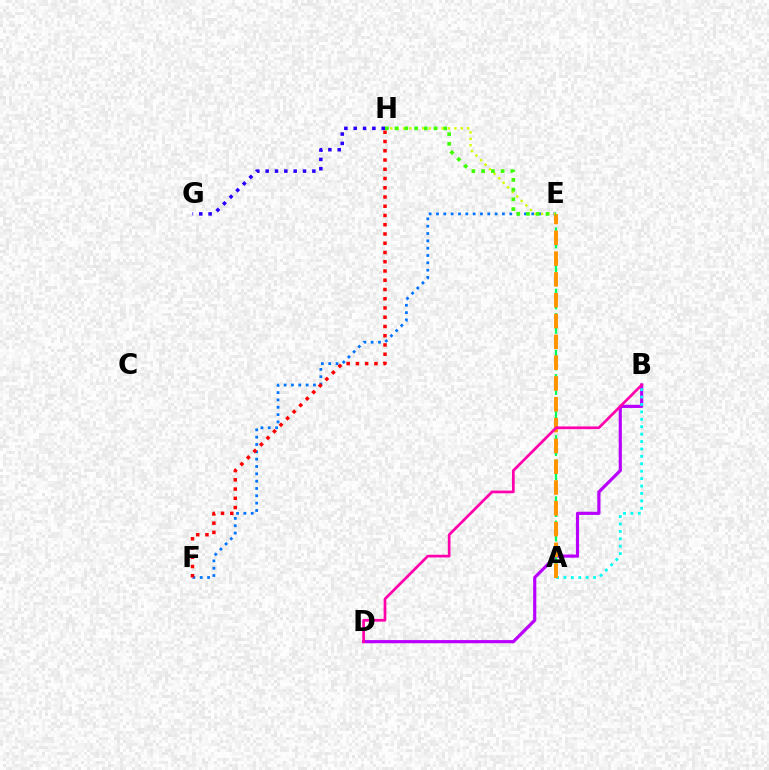{('B', 'D'): [{'color': '#b900ff', 'line_style': 'solid', 'thickness': 2.28}, {'color': '#ff00ac', 'line_style': 'solid', 'thickness': 1.94}], ('G', 'H'): [{'color': '#2500ff', 'line_style': 'dotted', 'thickness': 2.54}], ('E', 'F'): [{'color': '#0074ff', 'line_style': 'dotted', 'thickness': 1.99}], ('A', 'E'): [{'color': '#00ff5c', 'line_style': 'dashed', 'thickness': 1.66}, {'color': '#ff9400', 'line_style': 'dashed', 'thickness': 2.83}], ('E', 'H'): [{'color': '#d1ff00', 'line_style': 'dotted', 'thickness': 1.74}, {'color': '#3dff00', 'line_style': 'dotted', 'thickness': 2.64}], ('F', 'H'): [{'color': '#ff0000', 'line_style': 'dotted', 'thickness': 2.51}], ('A', 'B'): [{'color': '#00fff6', 'line_style': 'dotted', 'thickness': 2.01}]}